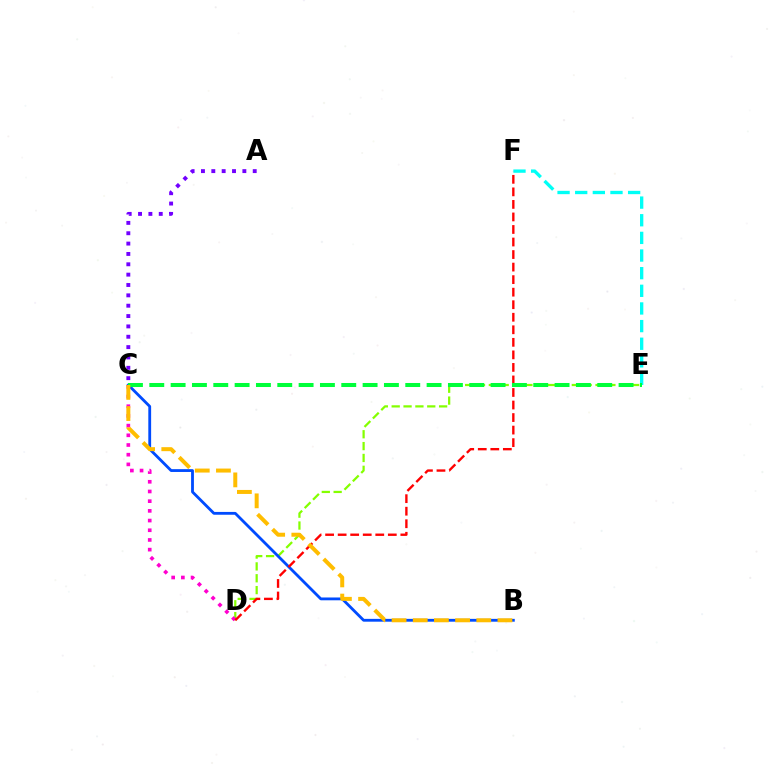{('D', 'E'): [{'color': '#84ff00', 'line_style': 'dashed', 'thickness': 1.61}], ('A', 'C'): [{'color': '#7200ff', 'line_style': 'dotted', 'thickness': 2.81}], ('B', 'C'): [{'color': '#004bff', 'line_style': 'solid', 'thickness': 2.03}, {'color': '#ffbd00', 'line_style': 'dashed', 'thickness': 2.88}], ('C', 'D'): [{'color': '#ff00cf', 'line_style': 'dotted', 'thickness': 2.63}], ('E', 'F'): [{'color': '#00fff6', 'line_style': 'dashed', 'thickness': 2.4}], ('D', 'F'): [{'color': '#ff0000', 'line_style': 'dashed', 'thickness': 1.7}], ('C', 'E'): [{'color': '#00ff39', 'line_style': 'dashed', 'thickness': 2.9}]}